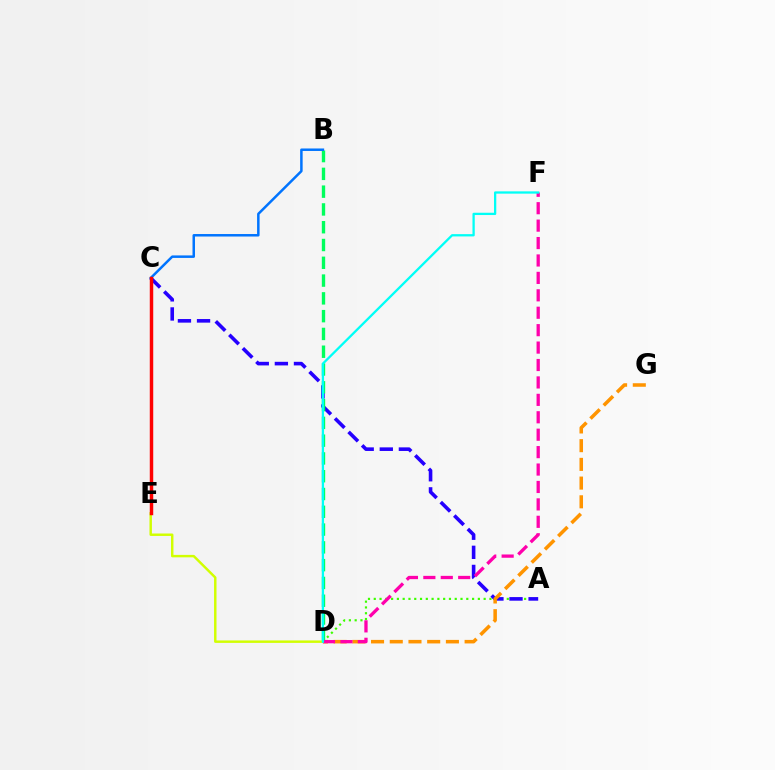{('A', 'D'): [{'color': '#3dff00', 'line_style': 'dotted', 'thickness': 1.57}], ('A', 'C'): [{'color': '#2500ff', 'line_style': 'dashed', 'thickness': 2.59}], ('C', 'E'): [{'color': '#b900ff', 'line_style': 'dashed', 'thickness': 1.8}, {'color': '#ff0000', 'line_style': 'solid', 'thickness': 2.49}], ('D', 'G'): [{'color': '#ff9400', 'line_style': 'dashed', 'thickness': 2.54}], ('B', 'D'): [{'color': '#00ff5c', 'line_style': 'dashed', 'thickness': 2.42}], ('B', 'C'): [{'color': '#0074ff', 'line_style': 'solid', 'thickness': 1.8}], ('D', 'E'): [{'color': '#d1ff00', 'line_style': 'solid', 'thickness': 1.76}], ('D', 'F'): [{'color': '#ff00ac', 'line_style': 'dashed', 'thickness': 2.37}, {'color': '#00fff6', 'line_style': 'solid', 'thickness': 1.65}]}